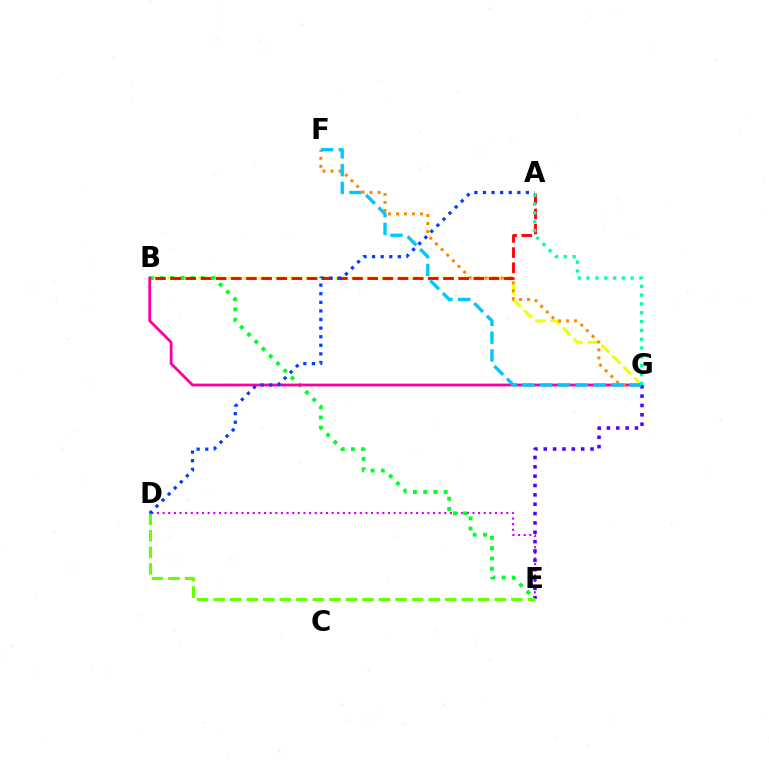{('B', 'G'): [{'color': '#eeff00', 'line_style': 'dashed', 'thickness': 2.08}, {'color': '#ff00a0', 'line_style': 'solid', 'thickness': 2.01}], ('D', 'E'): [{'color': '#d600ff', 'line_style': 'dotted', 'thickness': 1.53}, {'color': '#66ff00', 'line_style': 'dashed', 'thickness': 2.25}], ('B', 'E'): [{'color': '#00ff27', 'line_style': 'dotted', 'thickness': 2.78}], ('F', 'G'): [{'color': '#ff8800', 'line_style': 'dotted', 'thickness': 2.17}, {'color': '#00c7ff', 'line_style': 'dashed', 'thickness': 2.42}], ('E', 'G'): [{'color': '#4f00ff', 'line_style': 'dotted', 'thickness': 2.54}], ('A', 'B'): [{'color': '#ff0000', 'line_style': 'dashed', 'thickness': 2.06}], ('A', 'G'): [{'color': '#00ffaf', 'line_style': 'dotted', 'thickness': 2.4}], ('A', 'D'): [{'color': '#003fff', 'line_style': 'dotted', 'thickness': 2.33}]}